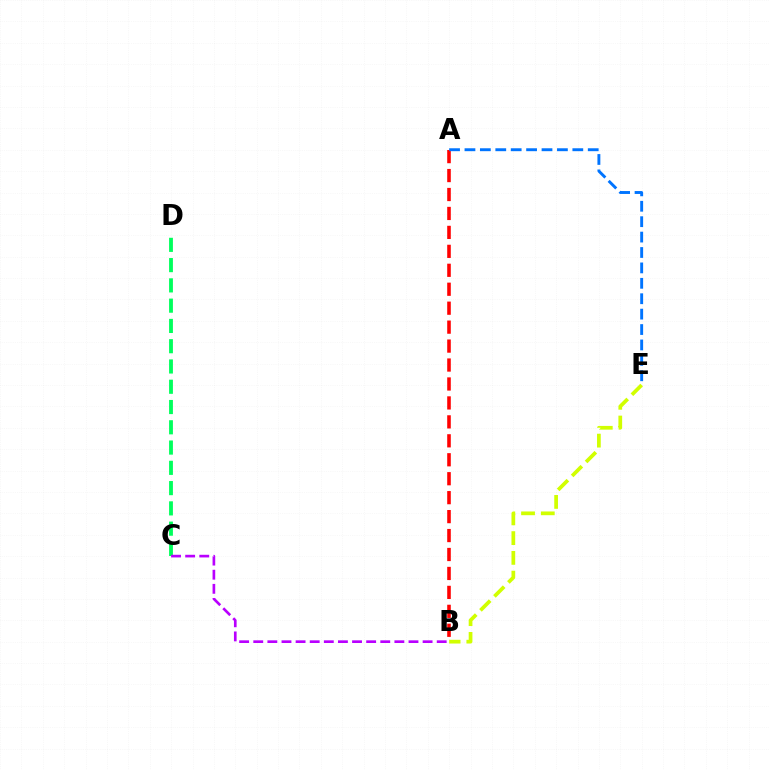{('B', 'E'): [{'color': '#d1ff00', 'line_style': 'dashed', 'thickness': 2.68}], ('A', 'B'): [{'color': '#ff0000', 'line_style': 'dashed', 'thickness': 2.57}], ('A', 'E'): [{'color': '#0074ff', 'line_style': 'dashed', 'thickness': 2.09}], ('C', 'D'): [{'color': '#00ff5c', 'line_style': 'dashed', 'thickness': 2.75}], ('B', 'C'): [{'color': '#b900ff', 'line_style': 'dashed', 'thickness': 1.92}]}